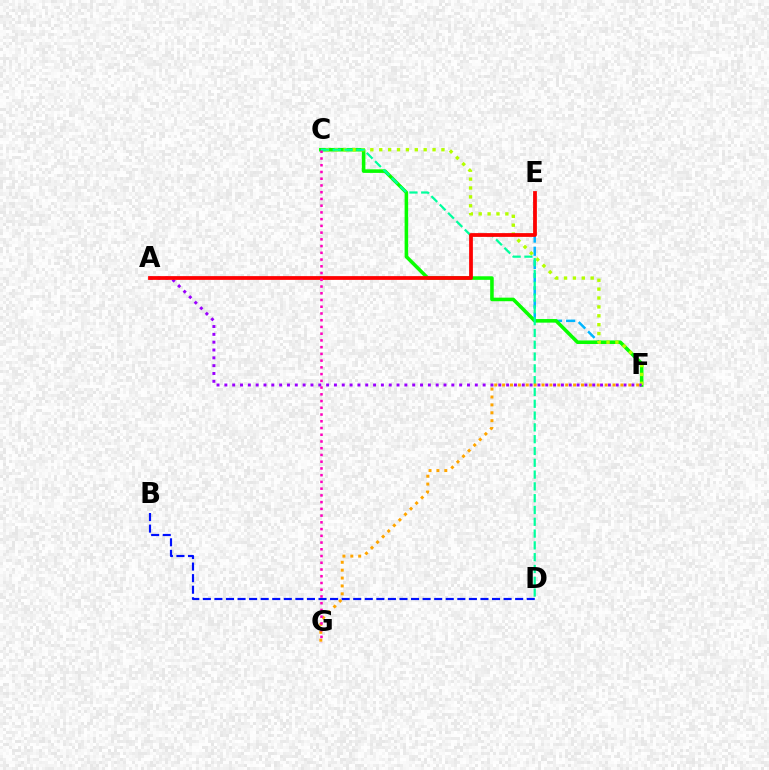{('B', 'D'): [{'color': '#0010ff', 'line_style': 'dashed', 'thickness': 1.57}], ('E', 'F'): [{'color': '#00b5ff', 'line_style': 'dashed', 'thickness': 1.79}], ('C', 'F'): [{'color': '#08ff00', 'line_style': 'solid', 'thickness': 2.57}, {'color': '#b3ff00', 'line_style': 'dotted', 'thickness': 2.41}], ('A', 'F'): [{'color': '#9b00ff', 'line_style': 'dotted', 'thickness': 2.13}], ('C', 'D'): [{'color': '#00ff9d', 'line_style': 'dashed', 'thickness': 1.6}], ('F', 'G'): [{'color': '#ffa500', 'line_style': 'dotted', 'thickness': 2.14}], ('A', 'E'): [{'color': '#ff0000', 'line_style': 'solid', 'thickness': 2.71}], ('C', 'G'): [{'color': '#ff00bd', 'line_style': 'dotted', 'thickness': 1.83}]}